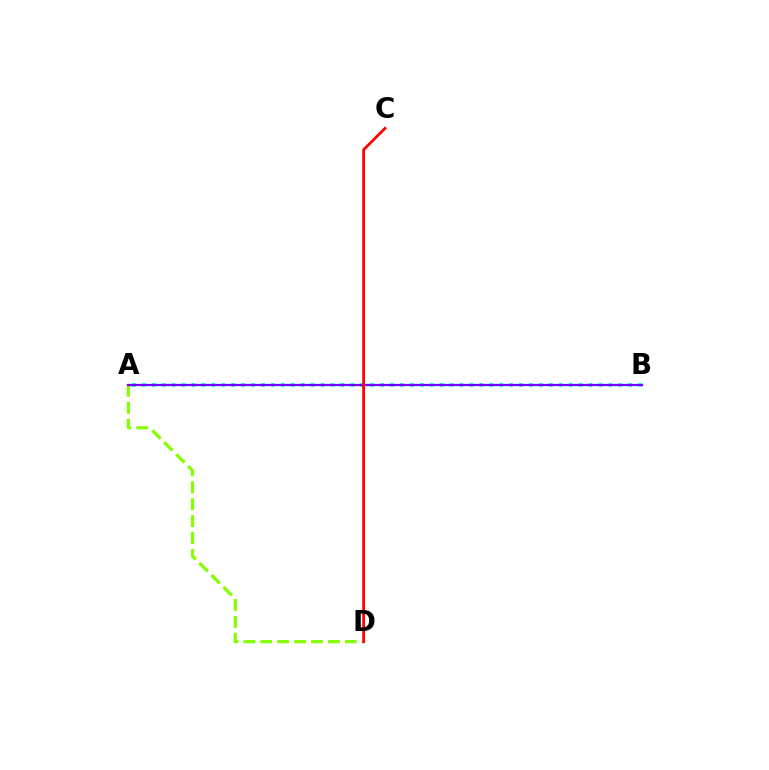{('A', 'D'): [{'color': '#84ff00', 'line_style': 'dashed', 'thickness': 2.3}], ('A', 'B'): [{'color': '#00fff6', 'line_style': 'dotted', 'thickness': 2.7}, {'color': '#7200ff', 'line_style': 'solid', 'thickness': 1.62}], ('C', 'D'): [{'color': '#ff0000', 'line_style': 'solid', 'thickness': 1.99}]}